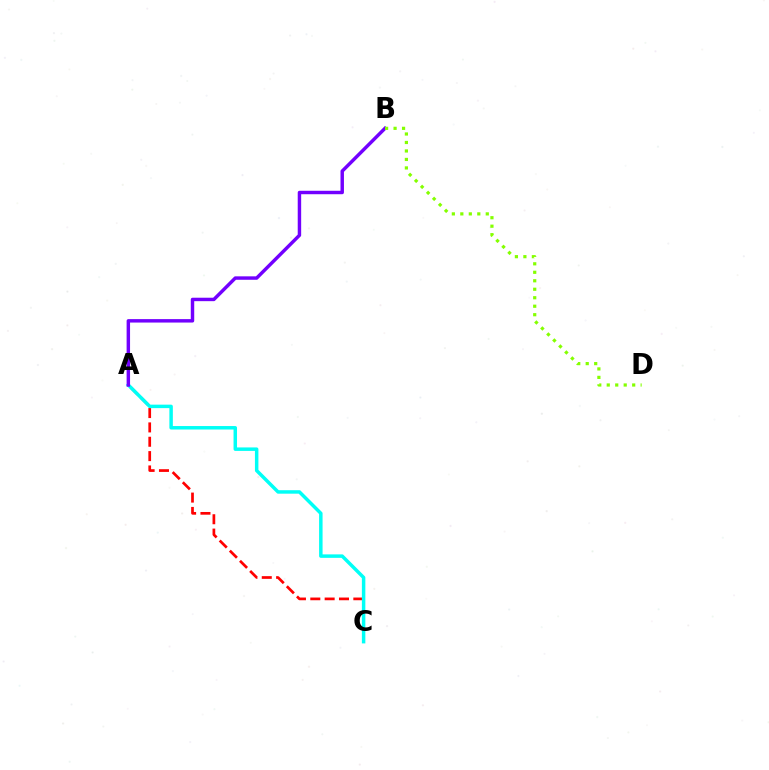{('A', 'C'): [{'color': '#ff0000', 'line_style': 'dashed', 'thickness': 1.95}, {'color': '#00fff6', 'line_style': 'solid', 'thickness': 2.5}], ('A', 'B'): [{'color': '#7200ff', 'line_style': 'solid', 'thickness': 2.48}], ('B', 'D'): [{'color': '#84ff00', 'line_style': 'dotted', 'thickness': 2.3}]}